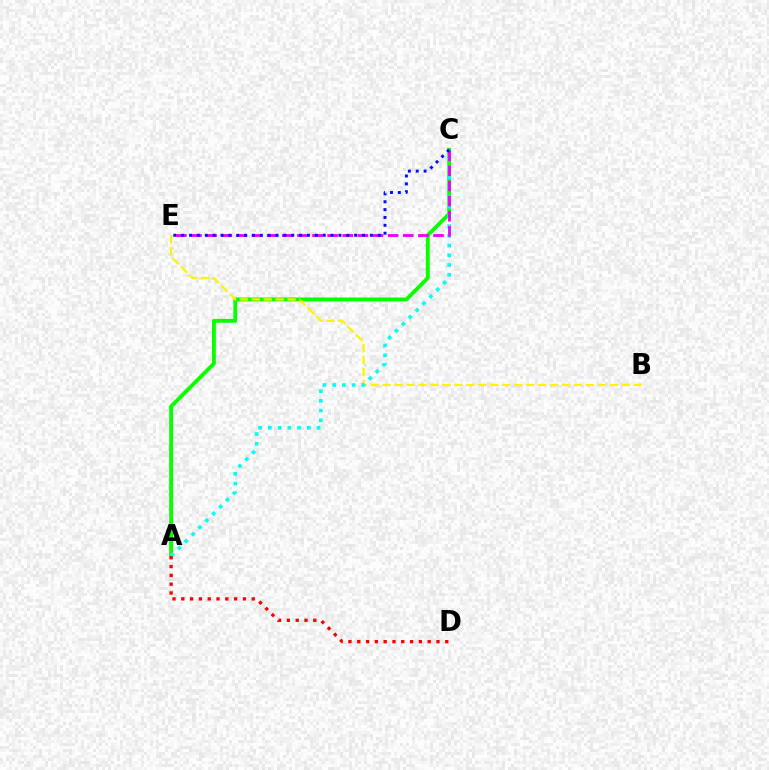{('A', 'C'): [{'color': '#08ff00', 'line_style': 'solid', 'thickness': 2.79}, {'color': '#00fff6', 'line_style': 'dotted', 'thickness': 2.64}], ('B', 'E'): [{'color': '#fcf500', 'line_style': 'dashed', 'thickness': 1.62}], ('A', 'D'): [{'color': '#ff0000', 'line_style': 'dotted', 'thickness': 2.39}], ('C', 'E'): [{'color': '#ee00ff', 'line_style': 'dashed', 'thickness': 2.05}, {'color': '#0010ff', 'line_style': 'dotted', 'thickness': 2.14}]}